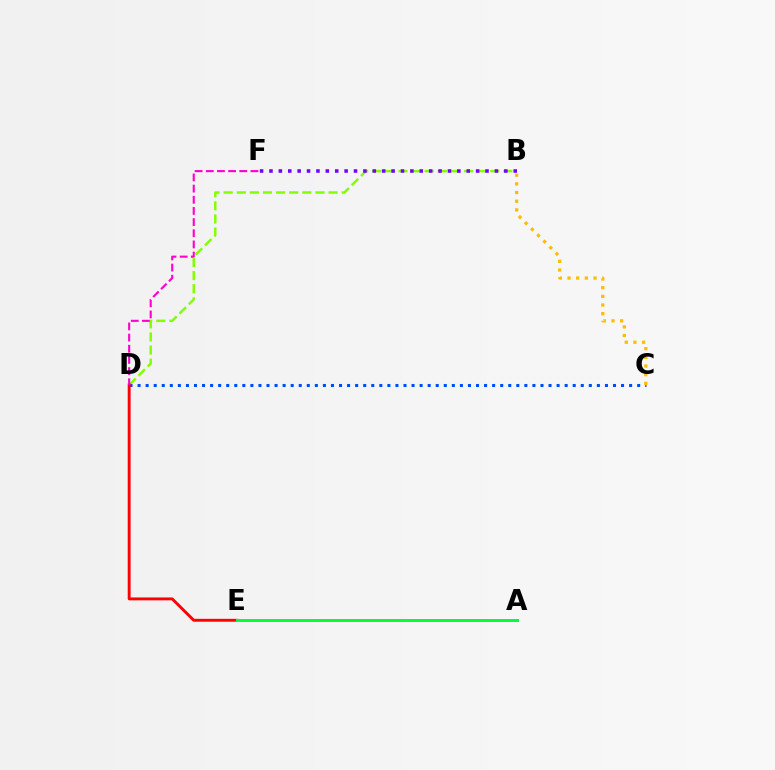{('B', 'D'): [{'color': '#84ff00', 'line_style': 'dashed', 'thickness': 1.78}], ('C', 'D'): [{'color': '#004bff', 'line_style': 'dotted', 'thickness': 2.19}], ('B', 'F'): [{'color': '#7200ff', 'line_style': 'dotted', 'thickness': 2.55}], ('D', 'E'): [{'color': '#ff0000', 'line_style': 'solid', 'thickness': 2.08}], ('D', 'F'): [{'color': '#ff00cf', 'line_style': 'dashed', 'thickness': 1.52}], ('A', 'E'): [{'color': '#00fff6', 'line_style': 'dashed', 'thickness': 2.06}, {'color': '#00ff39', 'line_style': 'solid', 'thickness': 2.16}], ('B', 'C'): [{'color': '#ffbd00', 'line_style': 'dotted', 'thickness': 2.36}]}